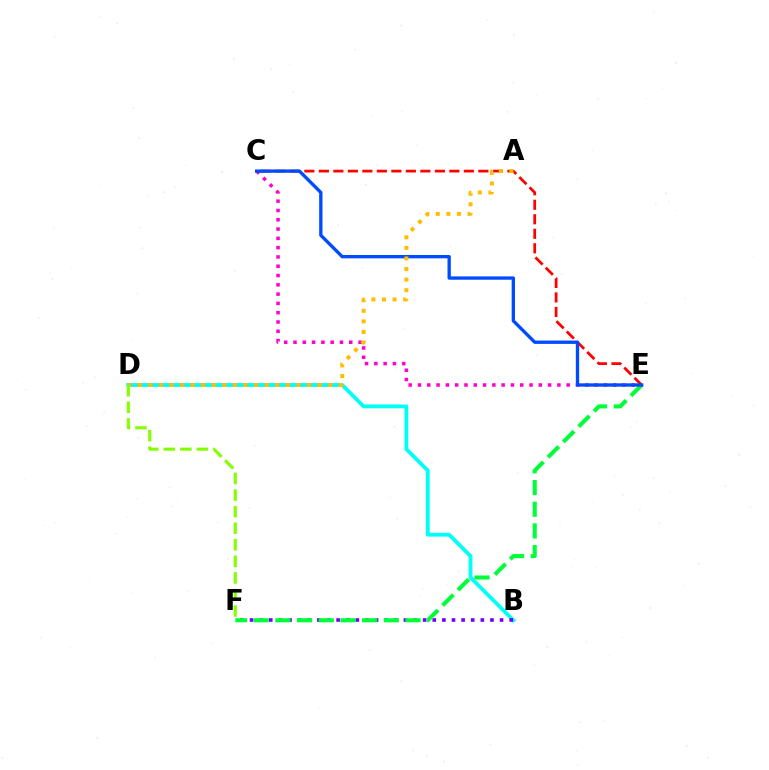{('B', 'D'): [{'color': '#00fff6', 'line_style': 'solid', 'thickness': 2.76}], ('B', 'F'): [{'color': '#7200ff', 'line_style': 'dotted', 'thickness': 2.61}], ('E', 'F'): [{'color': '#00ff39', 'line_style': 'dashed', 'thickness': 2.95}], ('C', 'E'): [{'color': '#ff0000', 'line_style': 'dashed', 'thickness': 1.97}, {'color': '#ff00cf', 'line_style': 'dotted', 'thickness': 2.52}, {'color': '#004bff', 'line_style': 'solid', 'thickness': 2.4}], ('A', 'D'): [{'color': '#ffbd00', 'line_style': 'dotted', 'thickness': 2.87}], ('D', 'F'): [{'color': '#84ff00', 'line_style': 'dashed', 'thickness': 2.25}]}